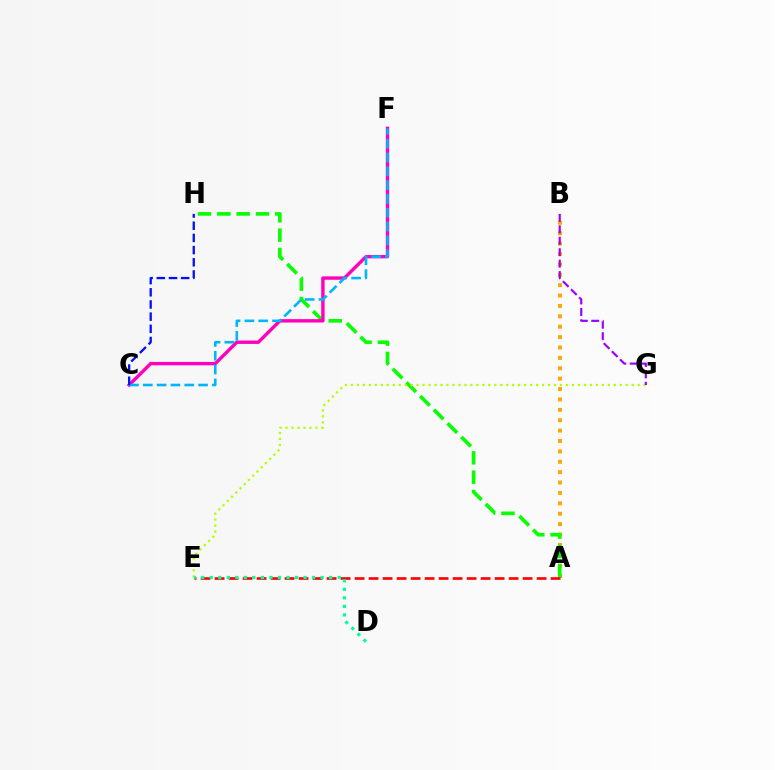{('A', 'B'): [{'color': '#ffa500', 'line_style': 'dotted', 'thickness': 2.82}], ('A', 'H'): [{'color': '#08ff00', 'line_style': 'dashed', 'thickness': 2.62}], ('C', 'F'): [{'color': '#ff00bd', 'line_style': 'solid', 'thickness': 2.45}, {'color': '#00b5ff', 'line_style': 'dashed', 'thickness': 1.88}], ('E', 'G'): [{'color': '#b3ff00', 'line_style': 'dotted', 'thickness': 1.62}], ('B', 'G'): [{'color': '#9b00ff', 'line_style': 'dashed', 'thickness': 1.55}], ('A', 'E'): [{'color': '#ff0000', 'line_style': 'dashed', 'thickness': 1.9}], ('D', 'E'): [{'color': '#00ff9d', 'line_style': 'dotted', 'thickness': 2.32}], ('C', 'H'): [{'color': '#0010ff', 'line_style': 'dashed', 'thickness': 1.65}]}